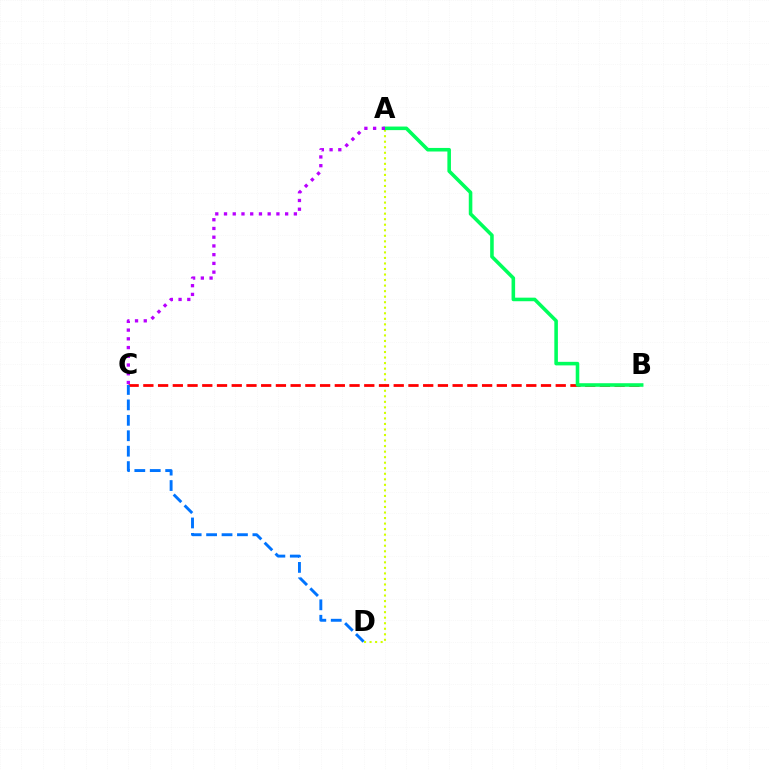{('A', 'D'): [{'color': '#d1ff00', 'line_style': 'dotted', 'thickness': 1.5}], ('B', 'C'): [{'color': '#ff0000', 'line_style': 'dashed', 'thickness': 2.0}], ('C', 'D'): [{'color': '#0074ff', 'line_style': 'dashed', 'thickness': 2.1}], ('A', 'B'): [{'color': '#00ff5c', 'line_style': 'solid', 'thickness': 2.57}], ('A', 'C'): [{'color': '#b900ff', 'line_style': 'dotted', 'thickness': 2.37}]}